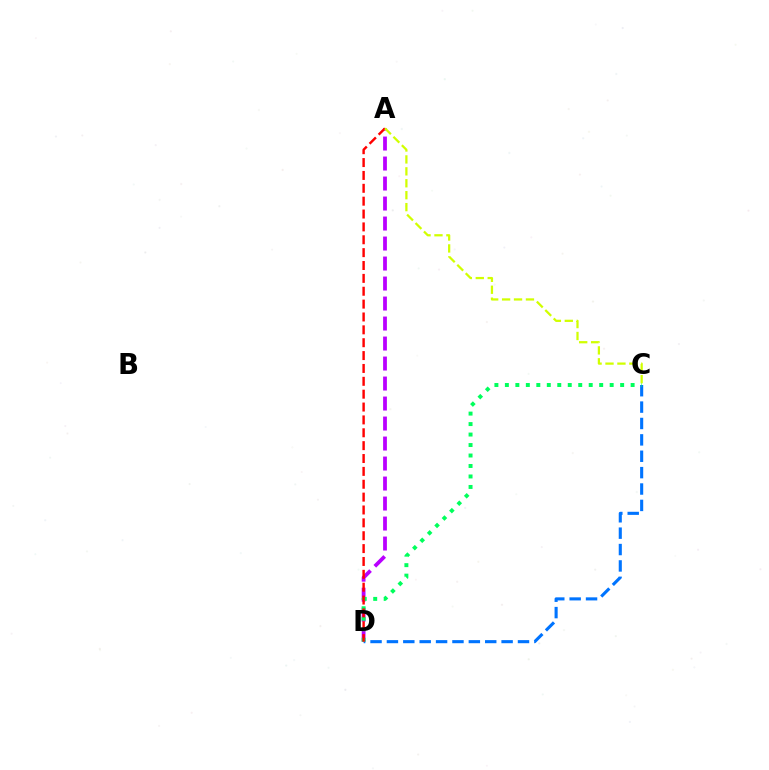{('C', 'D'): [{'color': '#0074ff', 'line_style': 'dashed', 'thickness': 2.23}, {'color': '#00ff5c', 'line_style': 'dotted', 'thickness': 2.85}], ('A', 'D'): [{'color': '#b900ff', 'line_style': 'dashed', 'thickness': 2.72}, {'color': '#ff0000', 'line_style': 'dashed', 'thickness': 1.75}], ('A', 'C'): [{'color': '#d1ff00', 'line_style': 'dashed', 'thickness': 1.62}]}